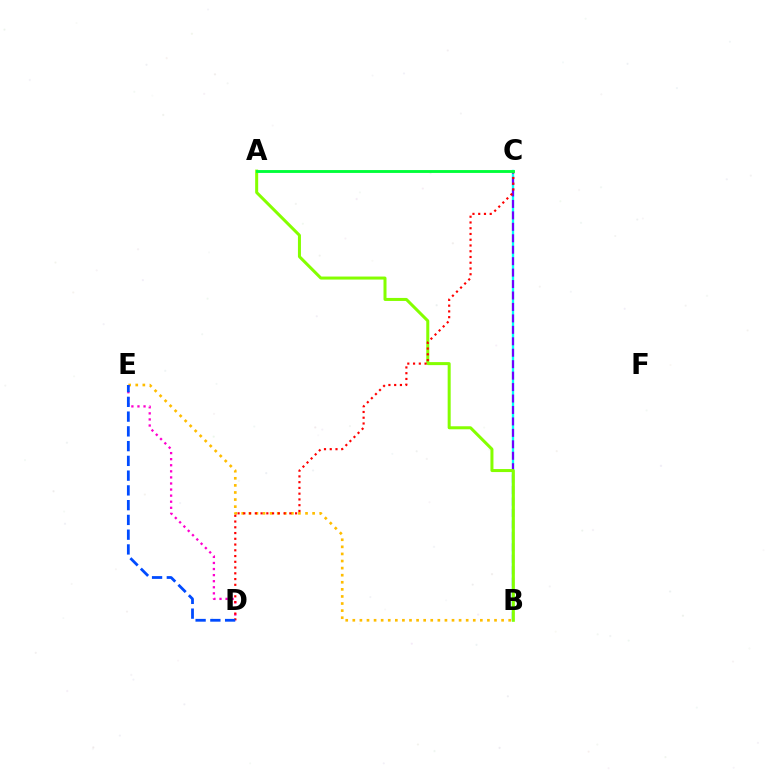{('B', 'C'): [{'color': '#00fff6', 'line_style': 'solid', 'thickness': 1.69}, {'color': '#7200ff', 'line_style': 'dashed', 'thickness': 1.56}], ('B', 'E'): [{'color': '#ffbd00', 'line_style': 'dotted', 'thickness': 1.93}], ('D', 'E'): [{'color': '#ff00cf', 'line_style': 'dotted', 'thickness': 1.65}, {'color': '#004bff', 'line_style': 'dashed', 'thickness': 2.0}], ('A', 'B'): [{'color': '#84ff00', 'line_style': 'solid', 'thickness': 2.17}], ('C', 'D'): [{'color': '#ff0000', 'line_style': 'dotted', 'thickness': 1.56}], ('A', 'C'): [{'color': '#00ff39', 'line_style': 'solid', 'thickness': 2.07}]}